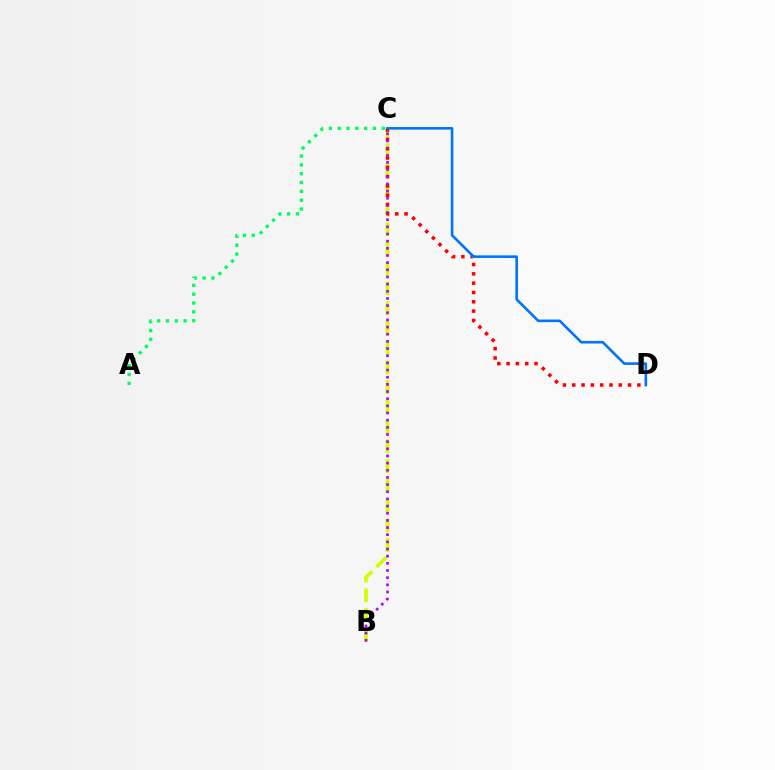{('B', 'C'): [{'color': '#d1ff00', 'line_style': 'dashed', 'thickness': 2.68}, {'color': '#b900ff', 'line_style': 'dotted', 'thickness': 1.95}], ('C', 'D'): [{'color': '#ff0000', 'line_style': 'dotted', 'thickness': 2.53}, {'color': '#0074ff', 'line_style': 'solid', 'thickness': 1.88}], ('A', 'C'): [{'color': '#00ff5c', 'line_style': 'dotted', 'thickness': 2.4}]}